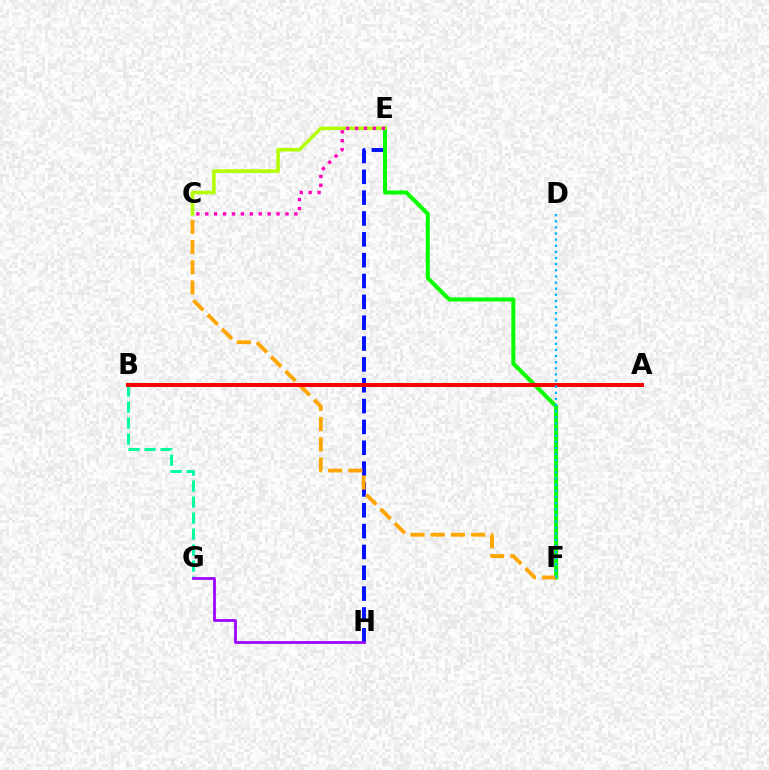{('B', 'G'): [{'color': '#00ff9d', 'line_style': 'dashed', 'thickness': 2.17}], ('E', 'H'): [{'color': '#0010ff', 'line_style': 'dashed', 'thickness': 2.83}], ('E', 'F'): [{'color': '#08ff00', 'line_style': 'solid', 'thickness': 2.9}], ('C', 'E'): [{'color': '#b3ff00', 'line_style': 'solid', 'thickness': 2.55}, {'color': '#ff00bd', 'line_style': 'dotted', 'thickness': 2.42}], ('C', 'F'): [{'color': '#ffa500', 'line_style': 'dashed', 'thickness': 2.75}], ('G', 'H'): [{'color': '#9b00ff', 'line_style': 'solid', 'thickness': 1.98}], ('A', 'B'): [{'color': '#ff0000', 'line_style': 'solid', 'thickness': 2.86}], ('D', 'F'): [{'color': '#00b5ff', 'line_style': 'dotted', 'thickness': 1.66}]}